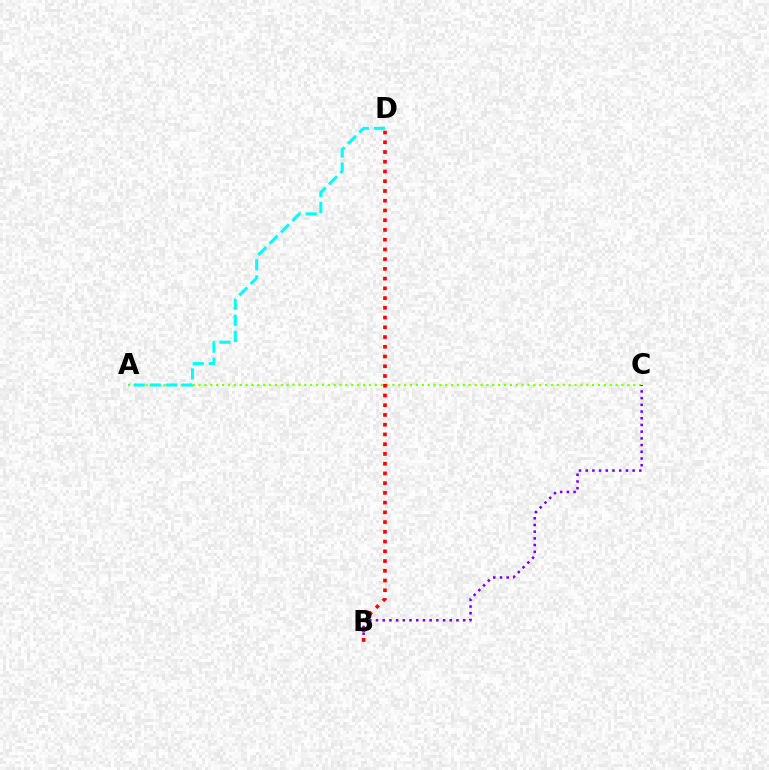{('A', 'C'): [{'color': '#84ff00', 'line_style': 'dotted', 'thickness': 1.6}], ('B', 'C'): [{'color': '#7200ff', 'line_style': 'dotted', 'thickness': 1.82}], ('A', 'D'): [{'color': '#00fff6', 'line_style': 'dashed', 'thickness': 2.18}], ('B', 'D'): [{'color': '#ff0000', 'line_style': 'dotted', 'thickness': 2.65}]}